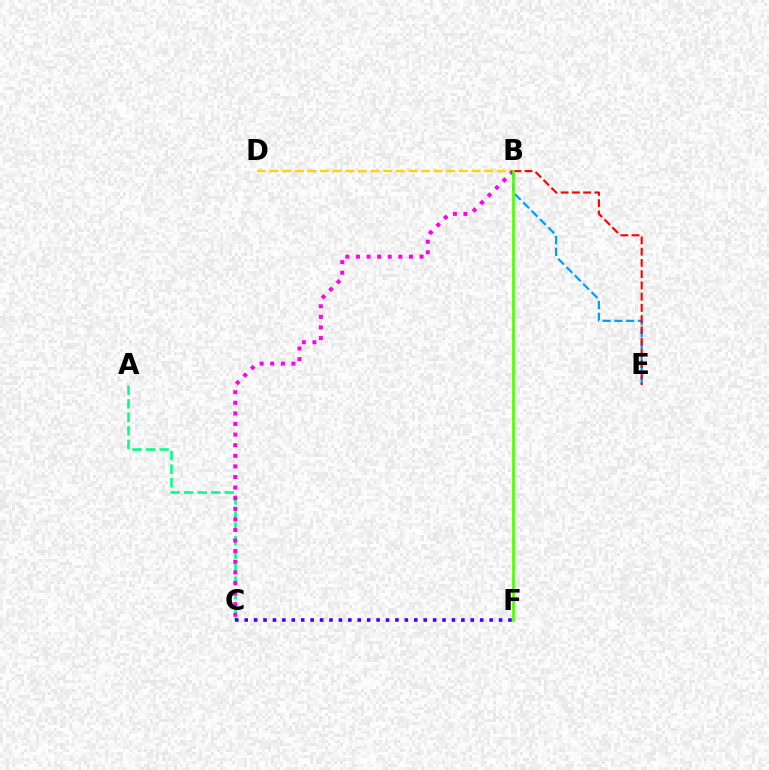{('B', 'E'): [{'color': '#009eff', 'line_style': 'dashed', 'thickness': 1.6}, {'color': '#ff0000', 'line_style': 'dashed', 'thickness': 1.53}], ('B', 'D'): [{'color': '#ffd500', 'line_style': 'dashed', 'thickness': 1.71}], ('A', 'C'): [{'color': '#00ff86', 'line_style': 'dashed', 'thickness': 1.84}], ('B', 'C'): [{'color': '#ff00ed', 'line_style': 'dotted', 'thickness': 2.88}], ('C', 'F'): [{'color': '#3700ff', 'line_style': 'dotted', 'thickness': 2.56}], ('B', 'F'): [{'color': '#4fff00', 'line_style': 'solid', 'thickness': 1.92}]}